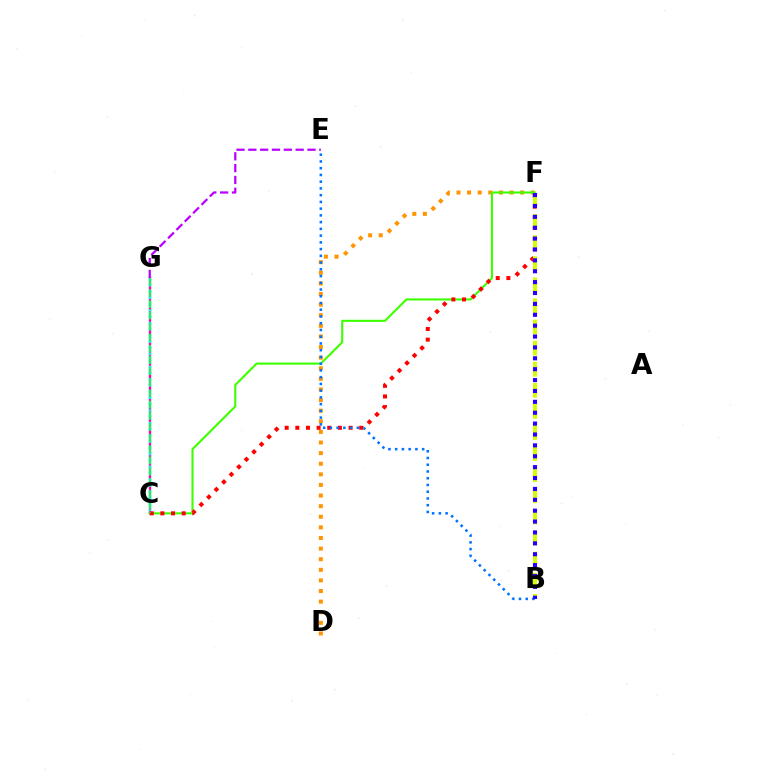{('C', 'G'): [{'color': '#ff00ac', 'line_style': 'solid', 'thickness': 1.7}, {'color': '#00fff6', 'line_style': 'dotted', 'thickness': 1.7}, {'color': '#00ff5c', 'line_style': 'dashed', 'thickness': 1.52}], ('D', 'F'): [{'color': '#ff9400', 'line_style': 'dotted', 'thickness': 2.88}], ('C', 'F'): [{'color': '#3dff00', 'line_style': 'solid', 'thickness': 1.51}, {'color': '#ff0000', 'line_style': 'dotted', 'thickness': 2.89}], ('B', 'E'): [{'color': '#0074ff', 'line_style': 'dotted', 'thickness': 1.83}], ('B', 'F'): [{'color': '#d1ff00', 'line_style': 'dashed', 'thickness': 2.87}, {'color': '#2500ff', 'line_style': 'dotted', 'thickness': 2.96}], ('E', 'G'): [{'color': '#b900ff', 'line_style': 'dashed', 'thickness': 1.61}]}